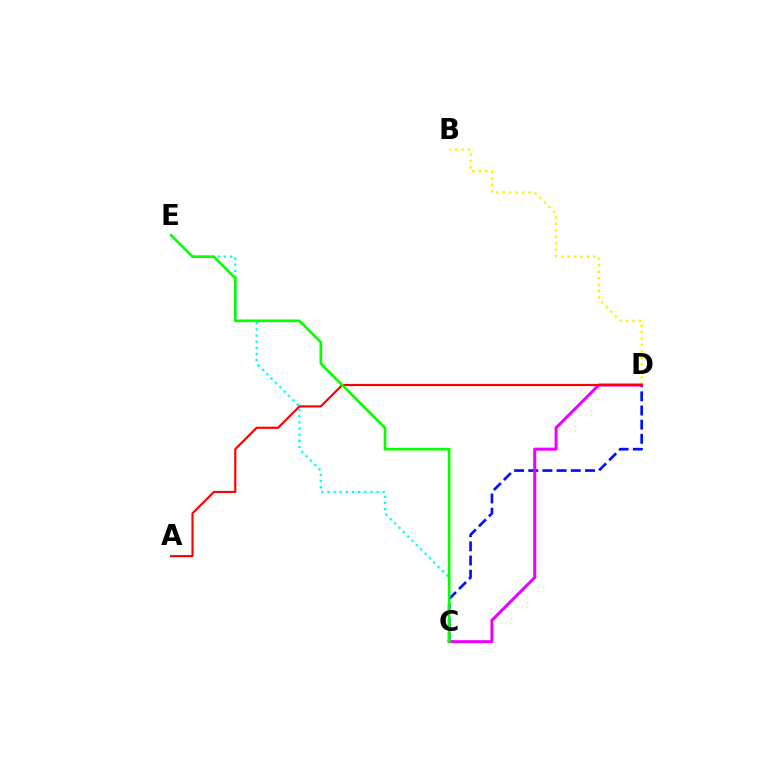{('B', 'D'): [{'color': '#fcf500', 'line_style': 'dotted', 'thickness': 1.76}], ('C', 'E'): [{'color': '#00fff6', 'line_style': 'dotted', 'thickness': 1.67}, {'color': '#08ff00', 'line_style': 'solid', 'thickness': 1.9}], ('C', 'D'): [{'color': '#0010ff', 'line_style': 'dashed', 'thickness': 1.93}, {'color': '#ee00ff', 'line_style': 'solid', 'thickness': 2.18}], ('A', 'D'): [{'color': '#ff0000', 'line_style': 'solid', 'thickness': 1.55}]}